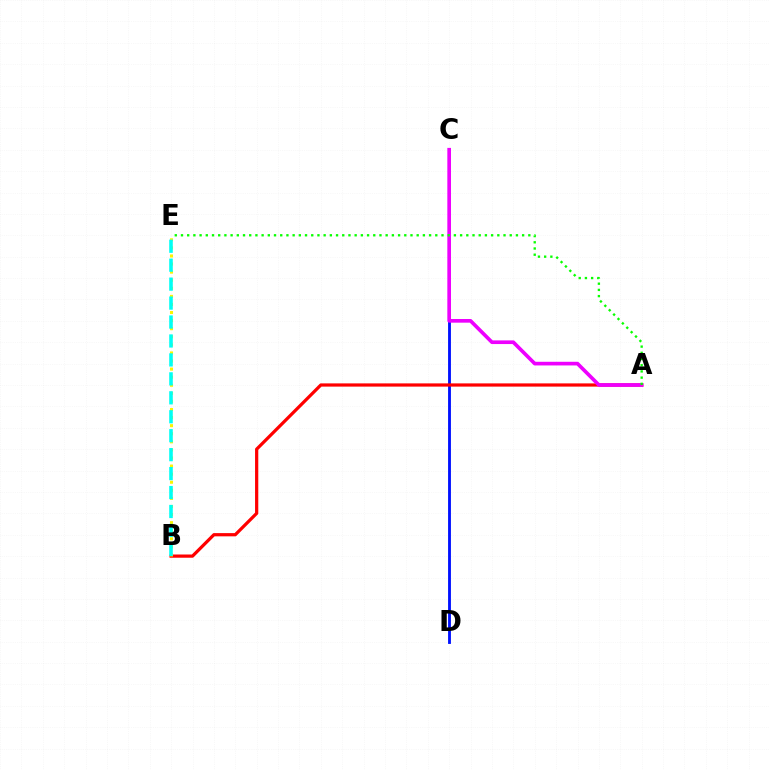{('C', 'D'): [{'color': '#0010ff', 'line_style': 'solid', 'thickness': 2.05}], ('A', 'B'): [{'color': '#ff0000', 'line_style': 'solid', 'thickness': 2.32}], ('B', 'E'): [{'color': '#fcf500', 'line_style': 'dotted', 'thickness': 2.2}, {'color': '#00fff6', 'line_style': 'dashed', 'thickness': 2.57}], ('A', 'C'): [{'color': '#ee00ff', 'line_style': 'solid', 'thickness': 2.64}], ('A', 'E'): [{'color': '#08ff00', 'line_style': 'dotted', 'thickness': 1.69}]}